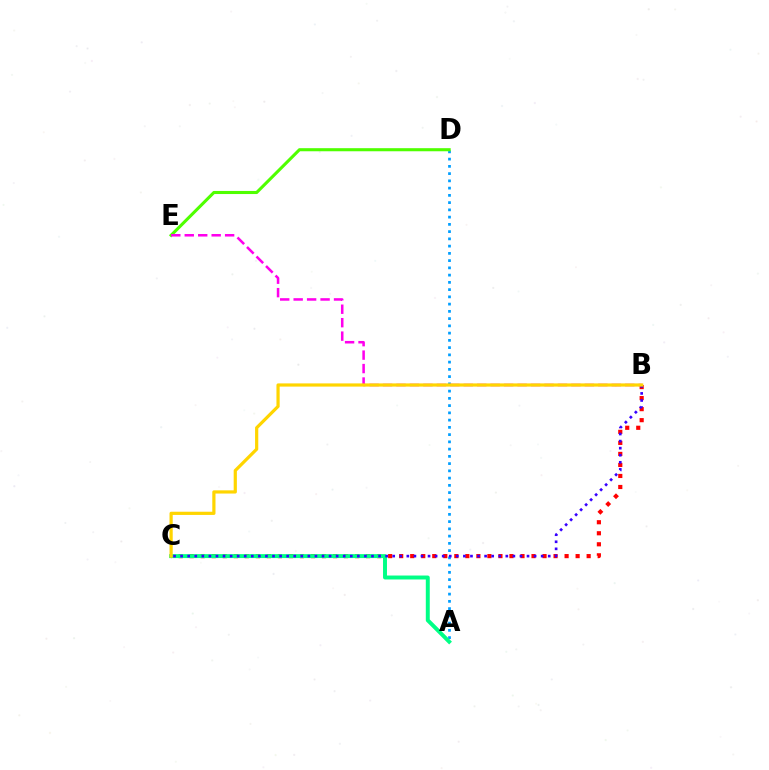{('B', 'C'): [{'color': '#ff0000', 'line_style': 'dotted', 'thickness': 3.0}, {'color': '#3700ff', 'line_style': 'dotted', 'thickness': 1.92}, {'color': '#ffd500', 'line_style': 'solid', 'thickness': 2.31}], ('A', 'D'): [{'color': '#009eff', 'line_style': 'dotted', 'thickness': 1.97}], ('A', 'C'): [{'color': '#00ff86', 'line_style': 'solid', 'thickness': 2.84}], ('D', 'E'): [{'color': '#4fff00', 'line_style': 'solid', 'thickness': 2.22}], ('B', 'E'): [{'color': '#ff00ed', 'line_style': 'dashed', 'thickness': 1.83}]}